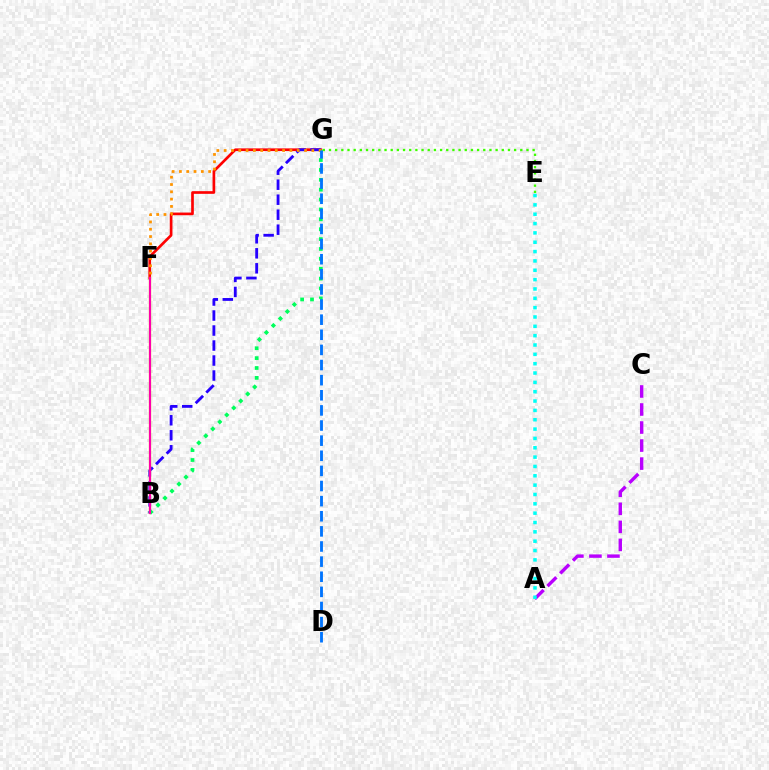{('F', 'G'): [{'color': '#ff0000', 'line_style': 'solid', 'thickness': 1.93}, {'color': '#ff9400', 'line_style': 'dotted', 'thickness': 1.98}], ('B', 'G'): [{'color': '#2500ff', 'line_style': 'dashed', 'thickness': 2.04}, {'color': '#00ff5c', 'line_style': 'dotted', 'thickness': 2.69}], ('B', 'F'): [{'color': '#d1ff00', 'line_style': 'solid', 'thickness': 1.63}, {'color': '#ff00ac', 'line_style': 'solid', 'thickness': 1.54}], ('A', 'C'): [{'color': '#b900ff', 'line_style': 'dashed', 'thickness': 2.45}], ('A', 'E'): [{'color': '#00fff6', 'line_style': 'dotted', 'thickness': 2.54}], ('E', 'G'): [{'color': '#3dff00', 'line_style': 'dotted', 'thickness': 1.68}], ('D', 'G'): [{'color': '#0074ff', 'line_style': 'dashed', 'thickness': 2.05}]}